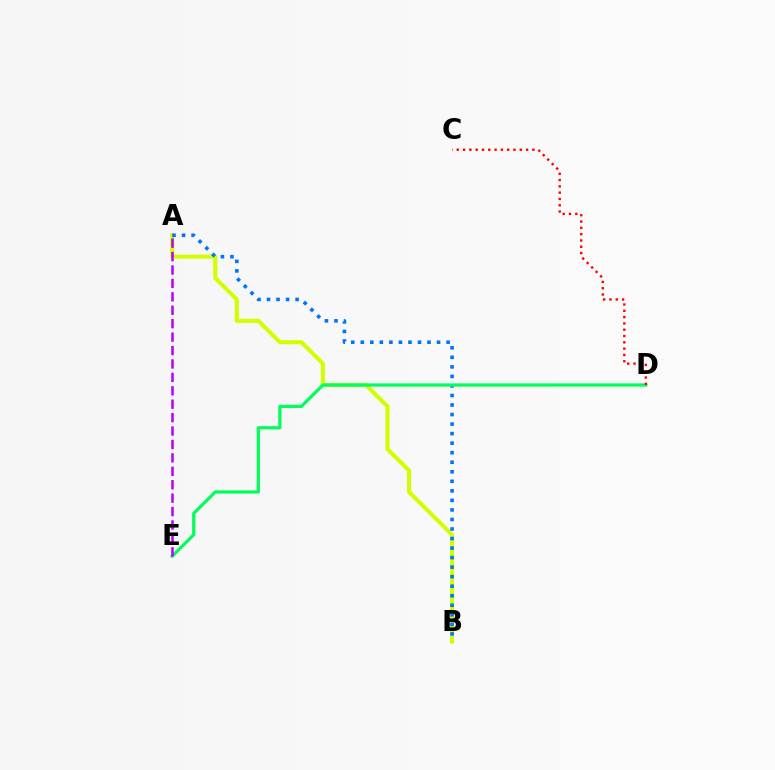{('A', 'B'): [{'color': '#d1ff00', 'line_style': 'solid', 'thickness': 2.93}, {'color': '#0074ff', 'line_style': 'dotted', 'thickness': 2.59}], ('D', 'E'): [{'color': '#00ff5c', 'line_style': 'solid', 'thickness': 2.32}], ('C', 'D'): [{'color': '#ff0000', 'line_style': 'dotted', 'thickness': 1.71}], ('A', 'E'): [{'color': '#b900ff', 'line_style': 'dashed', 'thickness': 1.82}]}